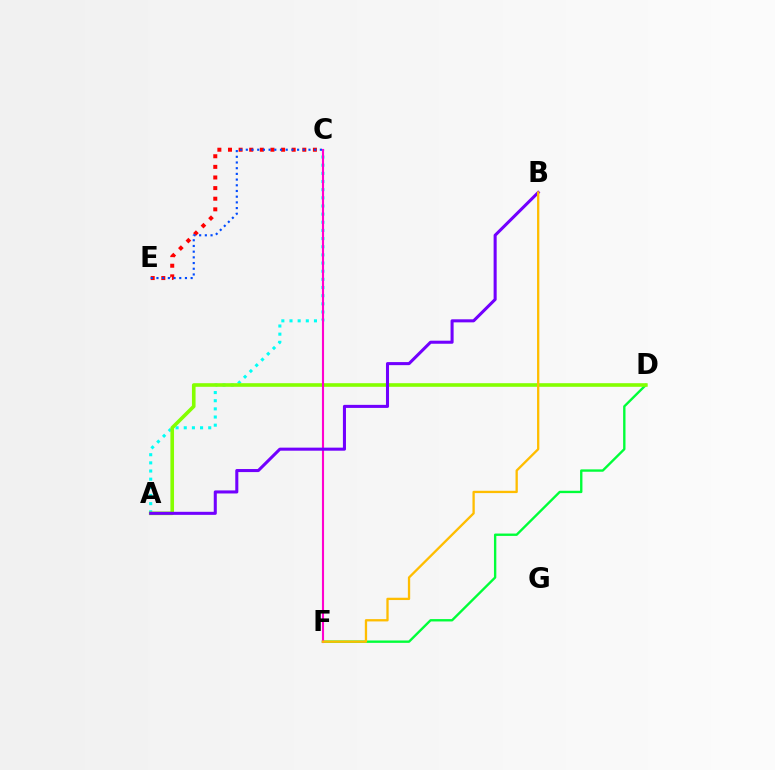{('C', 'E'): [{'color': '#ff0000', 'line_style': 'dotted', 'thickness': 2.88}, {'color': '#004bff', 'line_style': 'dotted', 'thickness': 1.55}], ('A', 'C'): [{'color': '#00fff6', 'line_style': 'dotted', 'thickness': 2.22}], ('D', 'F'): [{'color': '#00ff39', 'line_style': 'solid', 'thickness': 1.7}], ('A', 'D'): [{'color': '#84ff00', 'line_style': 'solid', 'thickness': 2.6}], ('C', 'F'): [{'color': '#ff00cf', 'line_style': 'solid', 'thickness': 1.52}], ('A', 'B'): [{'color': '#7200ff', 'line_style': 'solid', 'thickness': 2.2}], ('B', 'F'): [{'color': '#ffbd00', 'line_style': 'solid', 'thickness': 1.66}]}